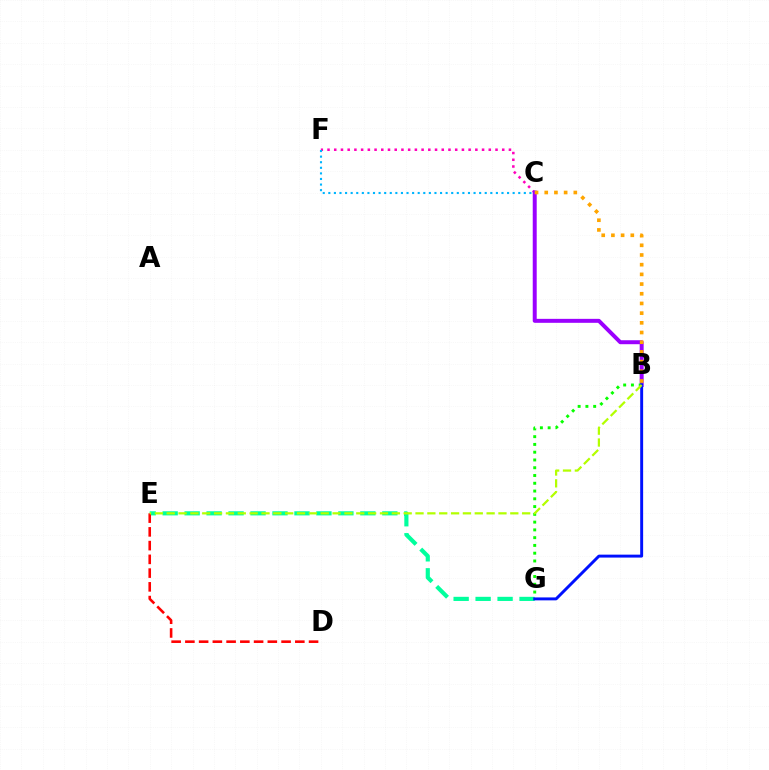{('C', 'F'): [{'color': '#ff00bd', 'line_style': 'dotted', 'thickness': 1.83}, {'color': '#00b5ff', 'line_style': 'dotted', 'thickness': 1.52}], ('B', 'C'): [{'color': '#9b00ff', 'line_style': 'solid', 'thickness': 2.86}, {'color': '#ffa500', 'line_style': 'dotted', 'thickness': 2.63}], ('B', 'G'): [{'color': '#08ff00', 'line_style': 'dotted', 'thickness': 2.11}, {'color': '#0010ff', 'line_style': 'solid', 'thickness': 2.11}], ('E', 'G'): [{'color': '#00ff9d', 'line_style': 'dashed', 'thickness': 2.98}], ('D', 'E'): [{'color': '#ff0000', 'line_style': 'dashed', 'thickness': 1.87}], ('B', 'E'): [{'color': '#b3ff00', 'line_style': 'dashed', 'thickness': 1.61}]}